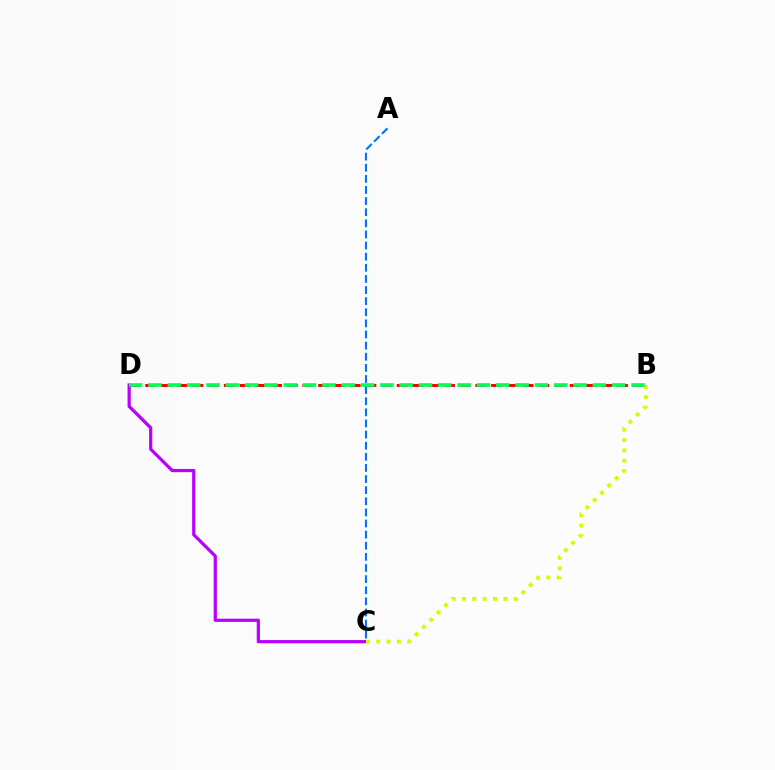{('B', 'D'): [{'color': '#ff0000', 'line_style': 'dashed', 'thickness': 2.14}, {'color': '#00ff5c', 'line_style': 'dashed', 'thickness': 2.62}], ('A', 'C'): [{'color': '#0074ff', 'line_style': 'dashed', 'thickness': 1.51}], ('C', 'D'): [{'color': '#b900ff', 'line_style': 'solid', 'thickness': 2.32}], ('B', 'C'): [{'color': '#d1ff00', 'line_style': 'dotted', 'thickness': 2.81}]}